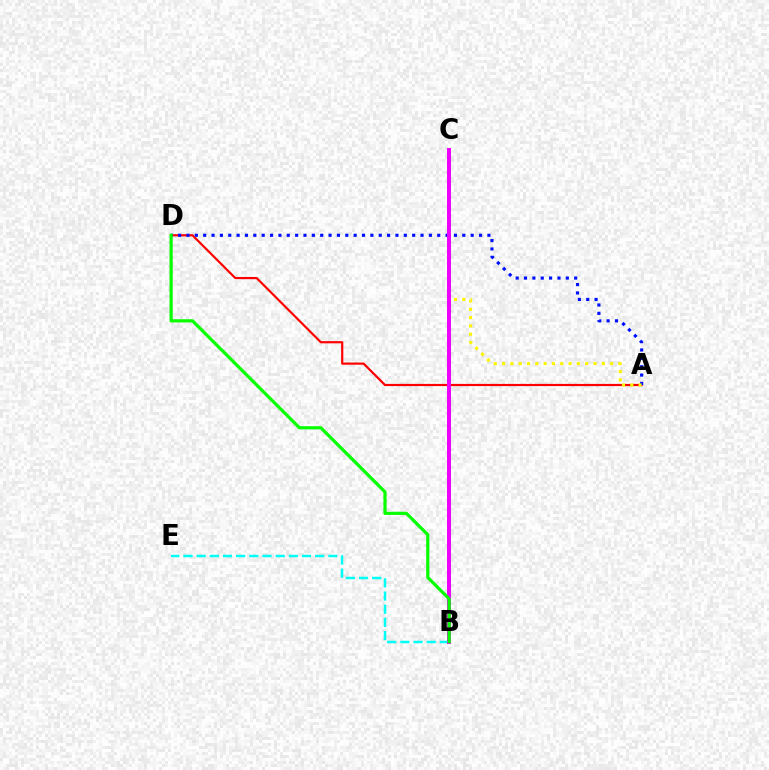{('B', 'E'): [{'color': '#00fff6', 'line_style': 'dashed', 'thickness': 1.79}], ('A', 'D'): [{'color': '#ff0000', 'line_style': 'solid', 'thickness': 1.57}, {'color': '#0010ff', 'line_style': 'dotted', 'thickness': 2.27}], ('A', 'C'): [{'color': '#fcf500', 'line_style': 'dotted', 'thickness': 2.26}], ('B', 'C'): [{'color': '#ee00ff', 'line_style': 'solid', 'thickness': 2.87}], ('B', 'D'): [{'color': '#08ff00', 'line_style': 'solid', 'thickness': 2.31}]}